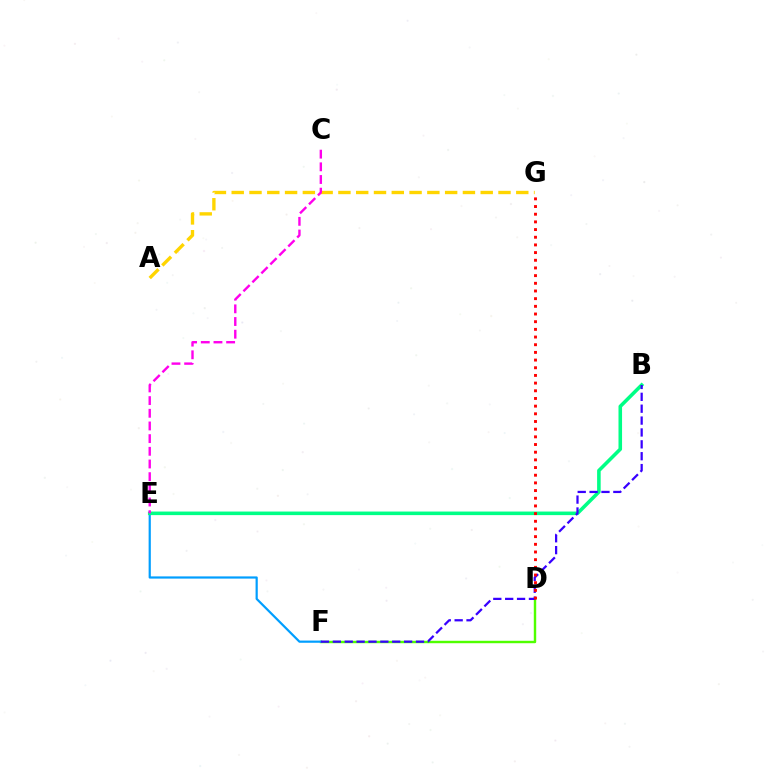{('D', 'F'): [{'color': '#4fff00', 'line_style': 'solid', 'thickness': 1.75}], ('E', 'F'): [{'color': '#009eff', 'line_style': 'solid', 'thickness': 1.59}], ('A', 'G'): [{'color': '#ffd500', 'line_style': 'dashed', 'thickness': 2.42}], ('B', 'E'): [{'color': '#00ff86', 'line_style': 'solid', 'thickness': 2.57}], ('C', 'E'): [{'color': '#ff00ed', 'line_style': 'dashed', 'thickness': 1.72}], ('B', 'F'): [{'color': '#3700ff', 'line_style': 'dashed', 'thickness': 1.61}], ('D', 'G'): [{'color': '#ff0000', 'line_style': 'dotted', 'thickness': 2.09}]}